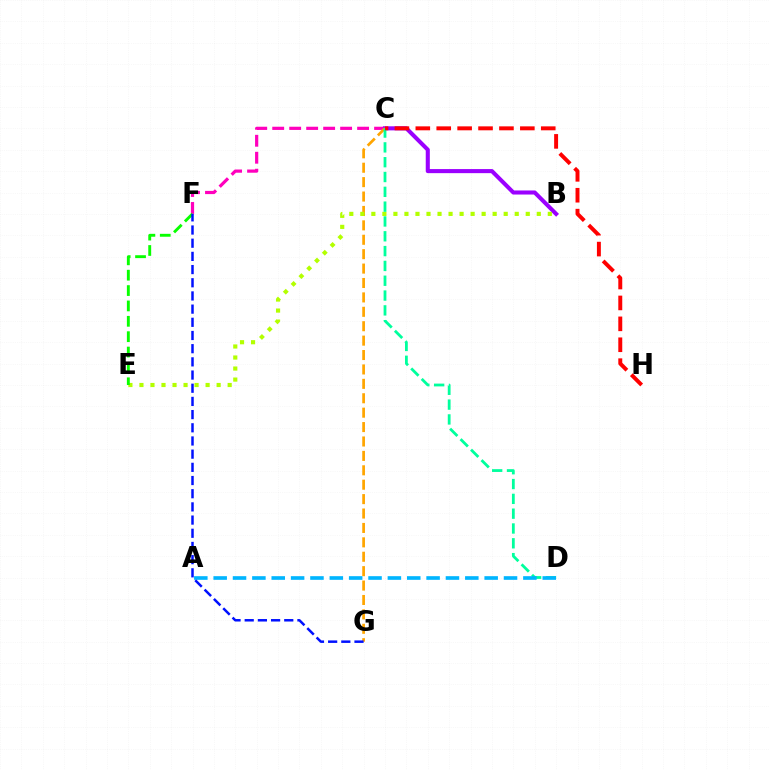{('C', 'F'): [{'color': '#ff00bd', 'line_style': 'dashed', 'thickness': 2.31}], ('B', 'C'): [{'color': '#9b00ff', 'line_style': 'solid', 'thickness': 2.93}], ('C', 'G'): [{'color': '#ffa500', 'line_style': 'dashed', 'thickness': 1.96}], ('B', 'E'): [{'color': '#b3ff00', 'line_style': 'dotted', 'thickness': 3.0}], ('E', 'F'): [{'color': '#08ff00', 'line_style': 'dashed', 'thickness': 2.09}], ('C', 'D'): [{'color': '#00ff9d', 'line_style': 'dashed', 'thickness': 2.01}], ('C', 'H'): [{'color': '#ff0000', 'line_style': 'dashed', 'thickness': 2.84}], ('A', 'D'): [{'color': '#00b5ff', 'line_style': 'dashed', 'thickness': 2.63}], ('F', 'G'): [{'color': '#0010ff', 'line_style': 'dashed', 'thickness': 1.79}]}